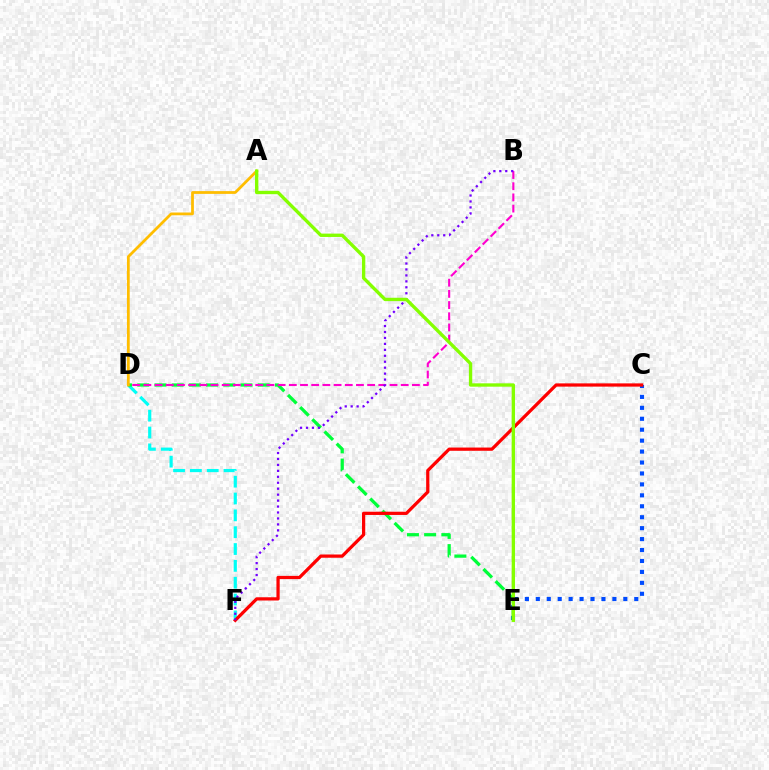{('D', 'F'): [{'color': '#00fff6', 'line_style': 'dashed', 'thickness': 2.29}], ('C', 'E'): [{'color': '#004bff', 'line_style': 'dotted', 'thickness': 2.97}], ('D', 'E'): [{'color': '#00ff39', 'line_style': 'dashed', 'thickness': 2.34}], ('B', 'D'): [{'color': '#ff00cf', 'line_style': 'dashed', 'thickness': 1.52}], ('C', 'F'): [{'color': '#ff0000', 'line_style': 'solid', 'thickness': 2.33}], ('B', 'F'): [{'color': '#7200ff', 'line_style': 'dotted', 'thickness': 1.62}], ('A', 'D'): [{'color': '#ffbd00', 'line_style': 'solid', 'thickness': 1.99}], ('A', 'E'): [{'color': '#84ff00', 'line_style': 'solid', 'thickness': 2.42}]}